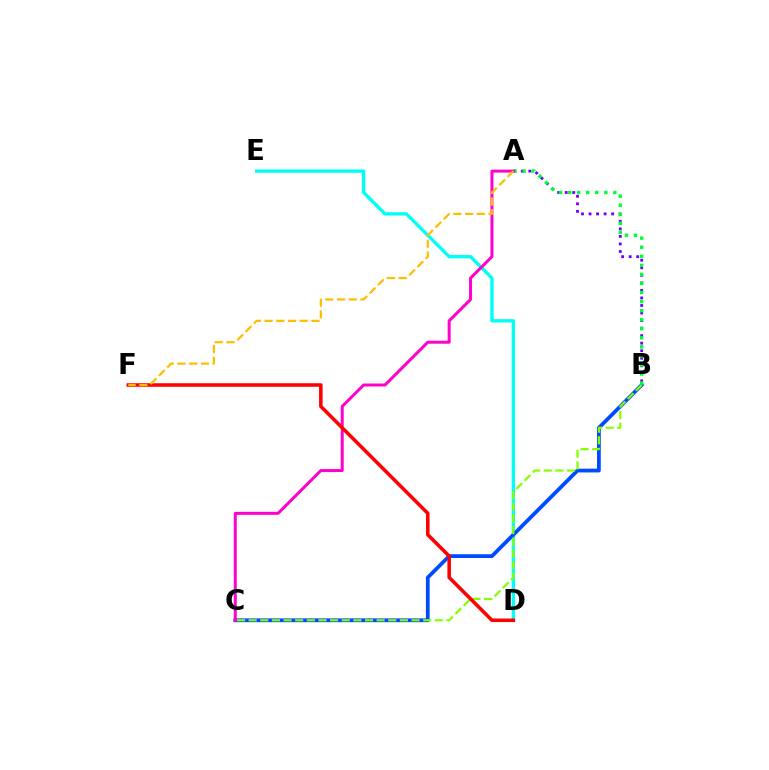{('D', 'E'): [{'color': '#00fff6', 'line_style': 'solid', 'thickness': 2.4}], ('A', 'B'): [{'color': '#7200ff', 'line_style': 'dotted', 'thickness': 2.05}, {'color': '#00ff39', 'line_style': 'dotted', 'thickness': 2.46}], ('B', 'C'): [{'color': '#004bff', 'line_style': 'solid', 'thickness': 2.72}, {'color': '#84ff00', 'line_style': 'dashed', 'thickness': 1.58}], ('A', 'C'): [{'color': '#ff00cf', 'line_style': 'solid', 'thickness': 2.16}], ('D', 'F'): [{'color': '#ff0000', 'line_style': 'solid', 'thickness': 2.55}], ('A', 'F'): [{'color': '#ffbd00', 'line_style': 'dashed', 'thickness': 1.59}]}